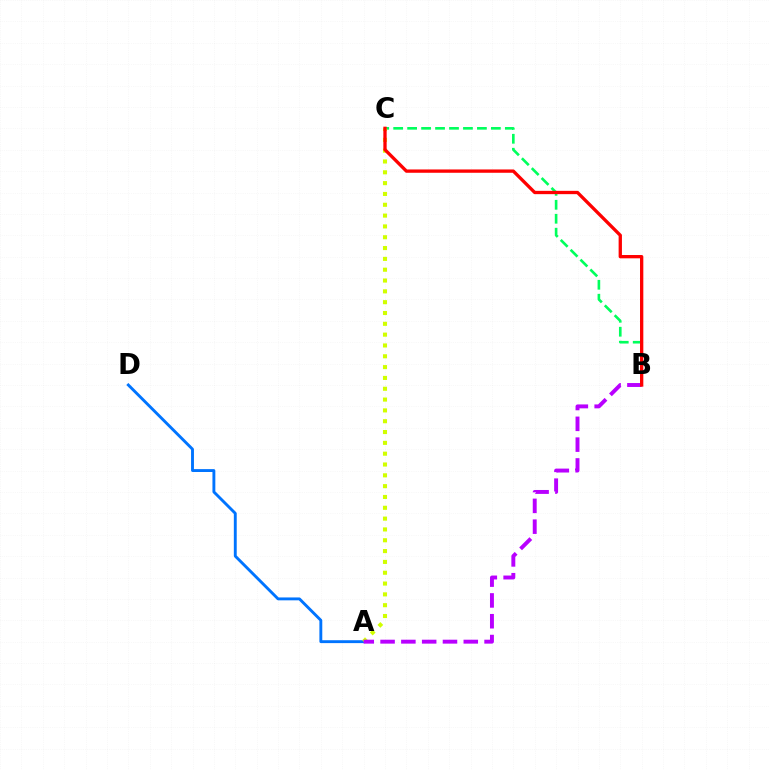{('A', 'D'): [{'color': '#0074ff', 'line_style': 'solid', 'thickness': 2.08}], ('B', 'C'): [{'color': '#00ff5c', 'line_style': 'dashed', 'thickness': 1.9}, {'color': '#ff0000', 'line_style': 'solid', 'thickness': 2.39}], ('A', 'C'): [{'color': '#d1ff00', 'line_style': 'dotted', 'thickness': 2.94}], ('A', 'B'): [{'color': '#b900ff', 'line_style': 'dashed', 'thickness': 2.83}]}